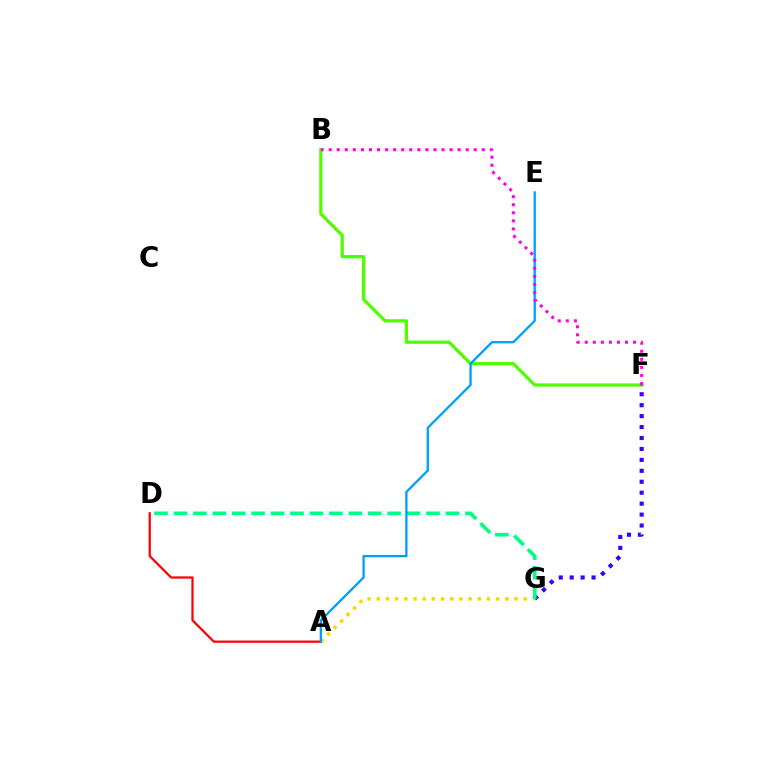{('B', 'F'): [{'color': '#4fff00', 'line_style': 'solid', 'thickness': 2.33}, {'color': '#ff00ed', 'line_style': 'dotted', 'thickness': 2.19}], ('F', 'G'): [{'color': '#3700ff', 'line_style': 'dotted', 'thickness': 2.97}], ('A', 'G'): [{'color': '#ffd500', 'line_style': 'dotted', 'thickness': 2.49}], ('A', 'D'): [{'color': '#ff0000', 'line_style': 'solid', 'thickness': 1.61}], ('D', 'G'): [{'color': '#00ff86', 'line_style': 'dashed', 'thickness': 2.64}], ('A', 'E'): [{'color': '#009eff', 'line_style': 'solid', 'thickness': 1.66}]}